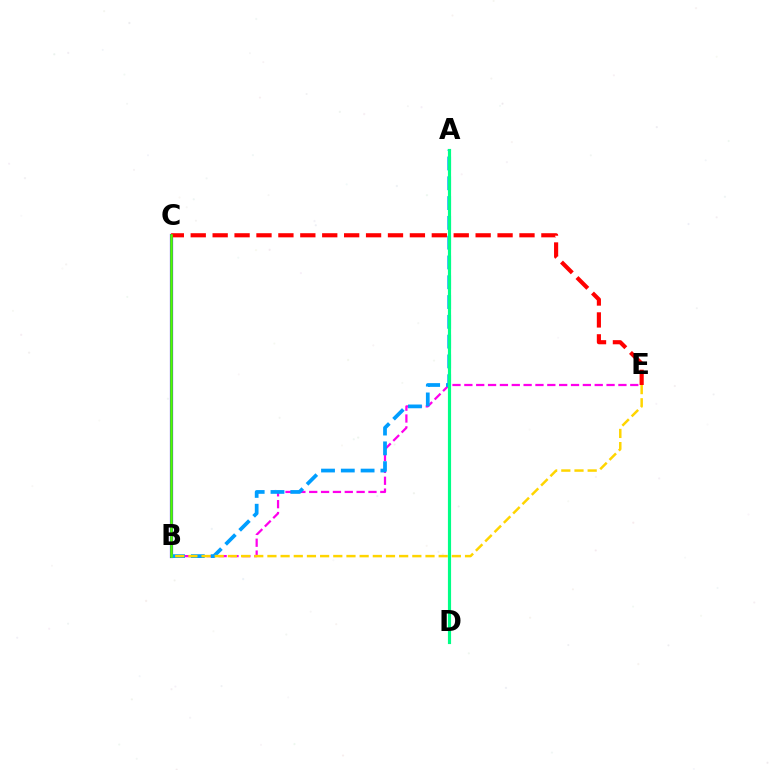{('B', 'E'): [{'color': '#ff00ed', 'line_style': 'dashed', 'thickness': 1.61}, {'color': '#ffd500', 'line_style': 'dashed', 'thickness': 1.79}], ('B', 'C'): [{'color': '#3700ff', 'line_style': 'solid', 'thickness': 2.29}, {'color': '#4fff00', 'line_style': 'solid', 'thickness': 1.83}], ('A', 'B'): [{'color': '#009eff', 'line_style': 'dashed', 'thickness': 2.69}], ('C', 'E'): [{'color': '#ff0000', 'line_style': 'dashed', 'thickness': 2.98}], ('A', 'D'): [{'color': '#00ff86', 'line_style': 'solid', 'thickness': 2.27}]}